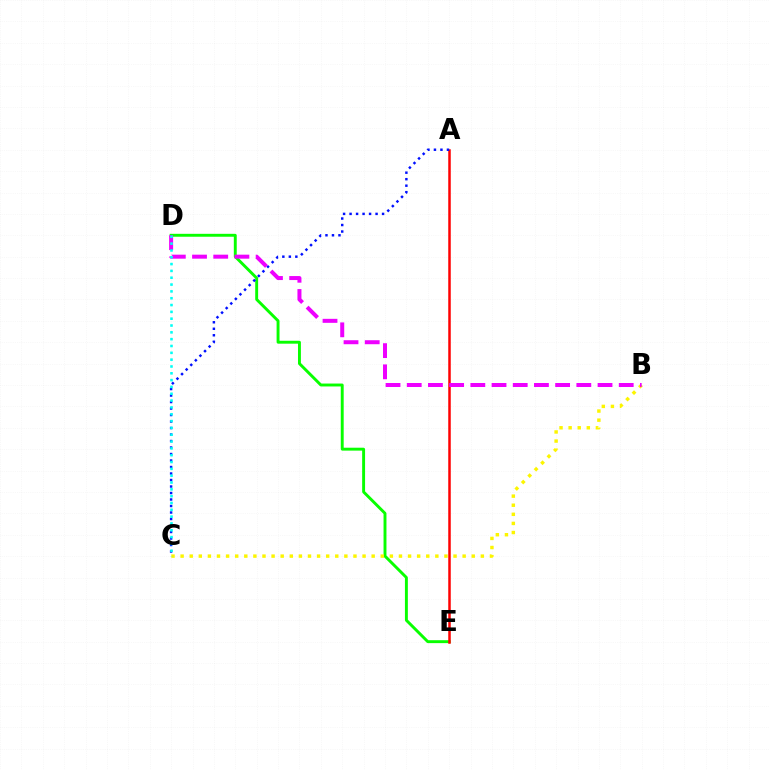{('D', 'E'): [{'color': '#08ff00', 'line_style': 'solid', 'thickness': 2.1}], ('A', 'E'): [{'color': '#ff0000', 'line_style': 'solid', 'thickness': 1.8}], ('B', 'C'): [{'color': '#fcf500', 'line_style': 'dotted', 'thickness': 2.47}], ('A', 'C'): [{'color': '#0010ff', 'line_style': 'dotted', 'thickness': 1.77}], ('B', 'D'): [{'color': '#ee00ff', 'line_style': 'dashed', 'thickness': 2.88}], ('C', 'D'): [{'color': '#00fff6', 'line_style': 'dotted', 'thickness': 1.85}]}